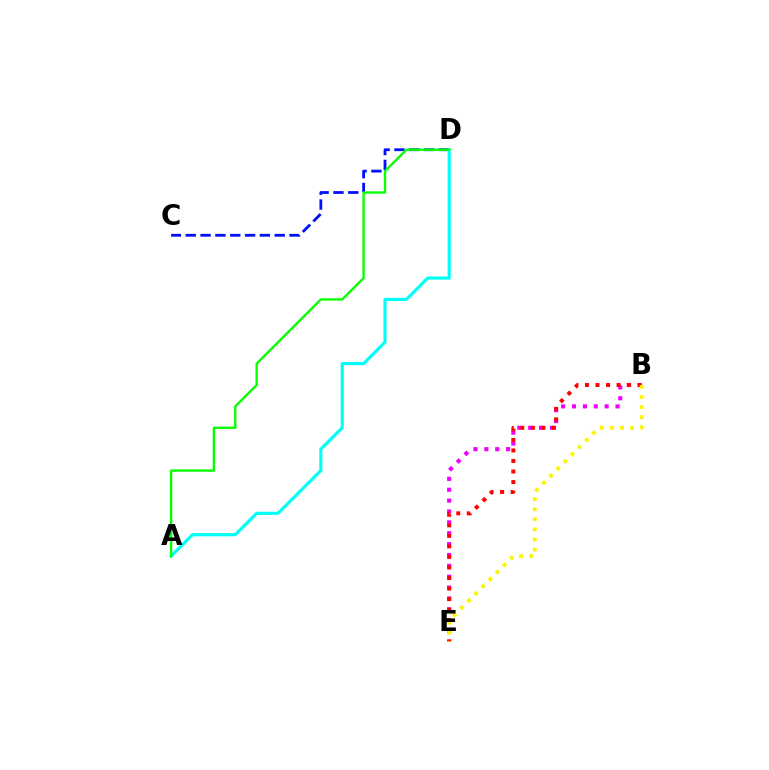{('C', 'D'): [{'color': '#0010ff', 'line_style': 'dashed', 'thickness': 2.01}], ('A', 'D'): [{'color': '#00fff6', 'line_style': 'solid', 'thickness': 2.28}, {'color': '#08ff00', 'line_style': 'solid', 'thickness': 1.69}], ('B', 'E'): [{'color': '#ee00ff', 'line_style': 'dotted', 'thickness': 2.95}, {'color': '#ff0000', 'line_style': 'dotted', 'thickness': 2.86}, {'color': '#fcf500', 'line_style': 'dotted', 'thickness': 2.74}]}